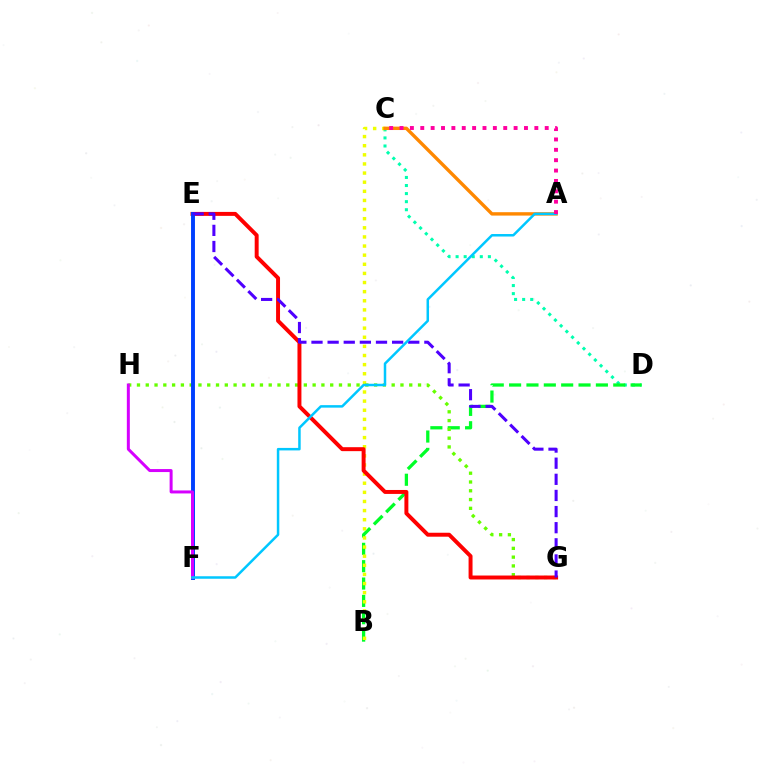{('C', 'D'): [{'color': '#00ffaf', 'line_style': 'dotted', 'thickness': 2.19}], ('B', 'D'): [{'color': '#00ff27', 'line_style': 'dashed', 'thickness': 2.36}], ('B', 'C'): [{'color': '#eeff00', 'line_style': 'dotted', 'thickness': 2.48}], ('G', 'H'): [{'color': '#66ff00', 'line_style': 'dotted', 'thickness': 2.39}], ('E', 'G'): [{'color': '#ff0000', 'line_style': 'solid', 'thickness': 2.85}, {'color': '#4f00ff', 'line_style': 'dashed', 'thickness': 2.19}], ('E', 'F'): [{'color': '#003fff', 'line_style': 'solid', 'thickness': 2.82}], ('A', 'C'): [{'color': '#ff8800', 'line_style': 'solid', 'thickness': 2.44}, {'color': '#ff00a0', 'line_style': 'dotted', 'thickness': 2.82}], ('F', 'H'): [{'color': '#d600ff', 'line_style': 'solid', 'thickness': 2.16}], ('A', 'F'): [{'color': '#00c7ff', 'line_style': 'solid', 'thickness': 1.8}]}